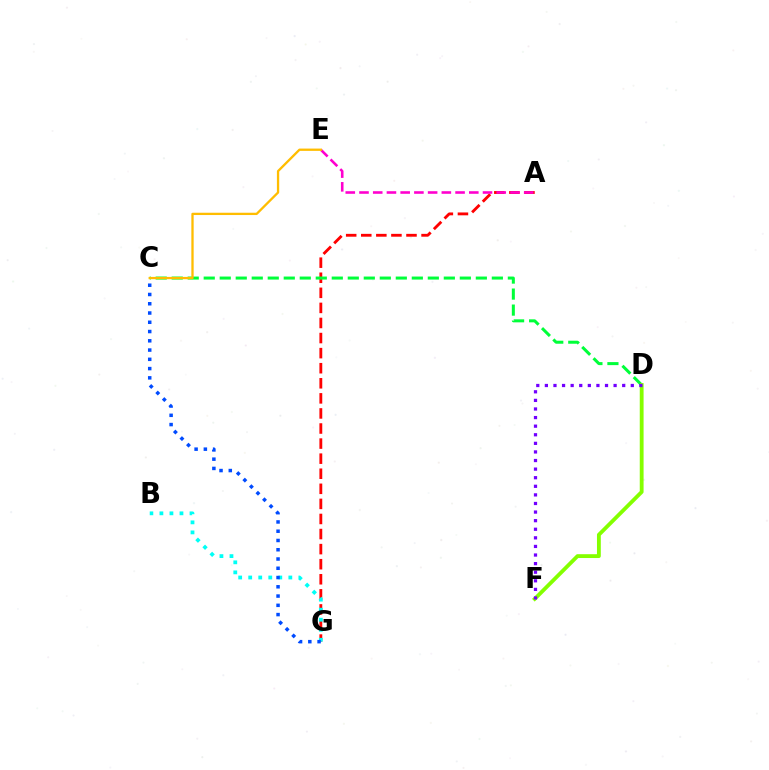{('A', 'G'): [{'color': '#ff0000', 'line_style': 'dashed', 'thickness': 2.05}], ('A', 'E'): [{'color': '#ff00cf', 'line_style': 'dashed', 'thickness': 1.86}], ('B', 'G'): [{'color': '#00fff6', 'line_style': 'dotted', 'thickness': 2.73}], ('C', 'D'): [{'color': '#00ff39', 'line_style': 'dashed', 'thickness': 2.17}], ('C', 'E'): [{'color': '#ffbd00', 'line_style': 'solid', 'thickness': 1.66}], ('C', 'G'): [{'color': '#004bff', 'line_style': 'dotted', 'thickness': 2.52}], ('D', 'F'): [{'color': '#84ff00', 'line_style': 'solid', 'thickness': 2.76}, {'color': '#7200ff', 'line_style': 'dotted', 'thickness': 2.33}]}